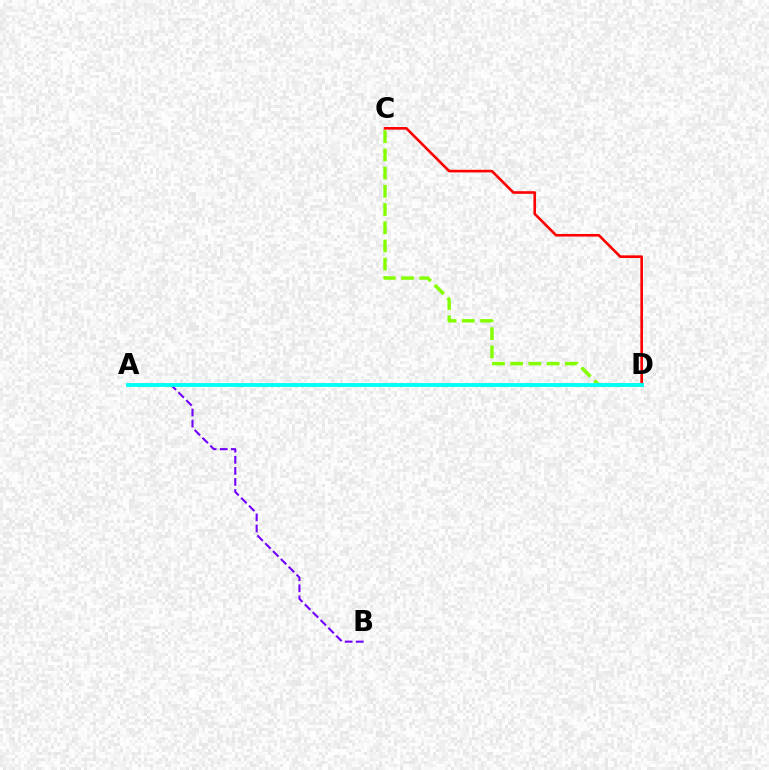{('A', 'B'): [{'color': '#7200ff', 'line_style': 'dashed', 'thickness': 1.5}], ('C', 'D'): [{'color': '#ff0000', 'line_style': 'solid', 'thickness': 1.89}, {'color': '#84ff00', 'line_style': 'dashed', 'thickness': 2.47}], ('A', 'D'): [{'color': '#00fff6', 'line_style': 'solid', 'thickness': 2.75}]}